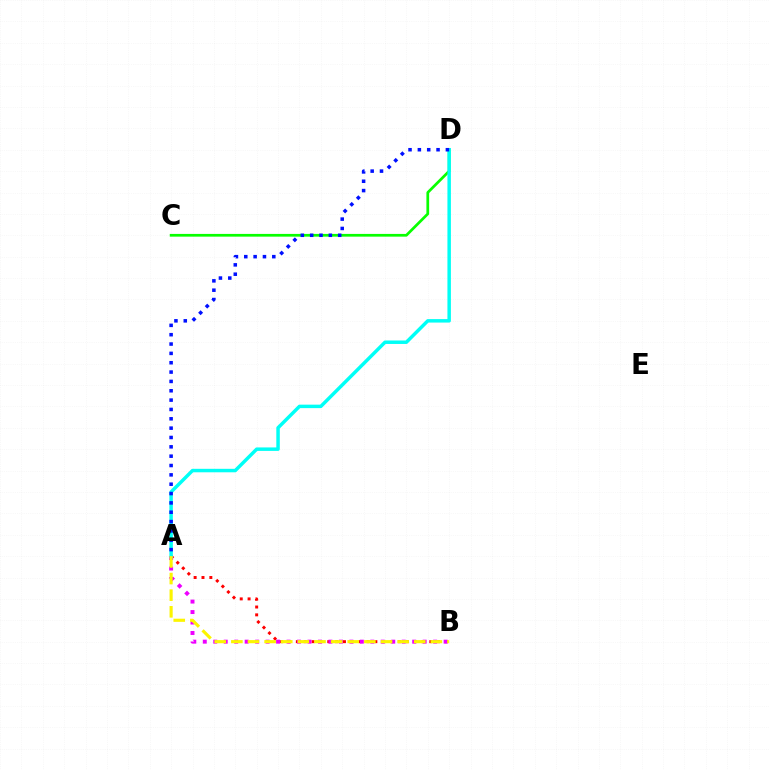{('C', 'D'): [{'color': '#08ff00', 'line_style': 'solid', 'thickness': 1.96}], ('A', 'B'): [{'color': '#ff0000', 'line_style': 'dotted', 'thickness': 2.13}, {'color': '#ee00ff', 'line_style': 'dotted', 'thickness': 2.85}, {'color': '#fcf500', 'line_style': 'dashed', 'thickness': 2.26}], ('A', 'D'): [{'color': '#00fff6', 'line_style': 'solid', 'thickness': 2.5}, {'color': '#0010ff', 'line_style': 'dotted', 'thickness': 2.54}]}